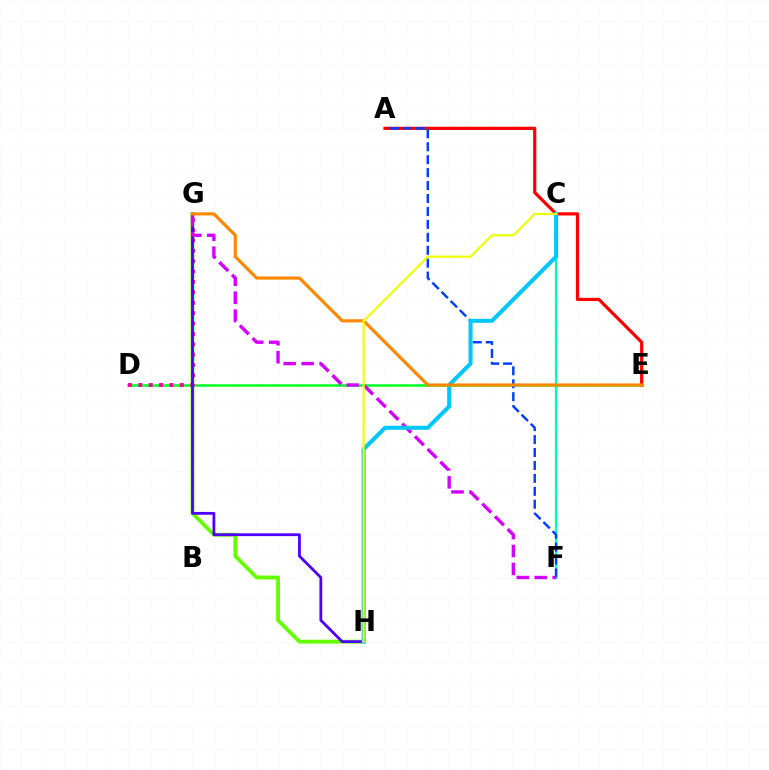{('C', 'F'): [{'color': '#00ffaf', 'line_style': 'solid', 'thickness': 1.62}], ('G', 'H'): [{'color': '#66ff00', 'line_style': 'solid', 'thickness': 2.78}, {'color': '#4f00ff', 'line_style': 'solid', 'thickness': 2.01}], ('D', 'E'): [{'color': '#00ff27', 'line_style': 'solid', 'thickness': 1.82}], ('A', 'E'): [{'color': '#ff0000', 'line_style': 'solid', 'thickness': 2.3}], ('D', 'G'): [{'color': '#ff00a0', 'line_style': 'dotted', 'thickness': 2.82}], ('A', 'F'): [{'color': '#003fff', 'line_style': 'dashed', 'thickness': 1.76}], ('F', 'G'): [{'color': '#d600ff', 'line_style': 'dashed', 'thickness': 2.44}], ('C', 'H'): [{'color': '#00c7ff', 'line_style': 'solid', 'thickness': 2.91}, {'color': '#eeff00', 'line_style': 'solid', 'thickness': 1.56}], ('E', 'G'): [{'color': '#ff8800', 'line_style': 'solid', 'thickness': 2.27}]}